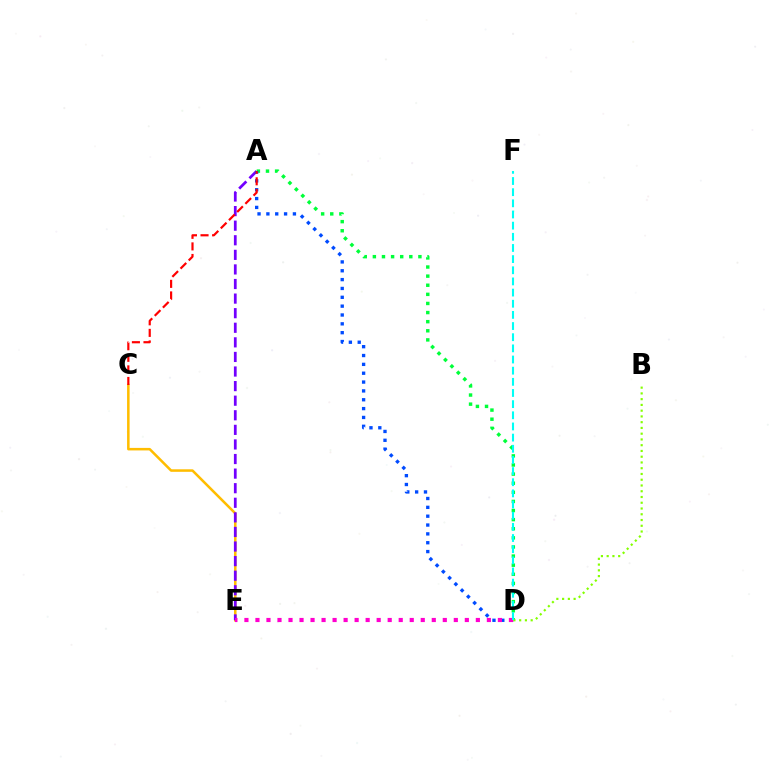{('A', 'D'): [{'color': '#00ff39', 'line_style': 'dotted', 'thickness': 2.47}, {'color': '#004bff', 'line_style': 'dotted', 'thickness': 2.4}], ('C', 'E'): [{'color': '#ffbd00', 'line_style': 'solid', 'thickness': 1.82}], ('A', 'E'): [{'color': '#7200ff', 'line_style': 'dashed', 'thickness': 1.98}], ('B', 'D'): [{'color': '#84ff00', 'line_style': 'dotted', 'thickness': 1.56}], ('D', 'E'): [{'color': '#ff00cf', 'line_style': 'dotted', 'thickness': 2.99}], ('A', 'C'): [{'color': '#ff0000', 'line_style': 'dashed', 'thickness': 1.57}], ('D', 'F'): [{'color': '#00fff6', 'line_style': 'dashed', 'thickness': 1.52}]}